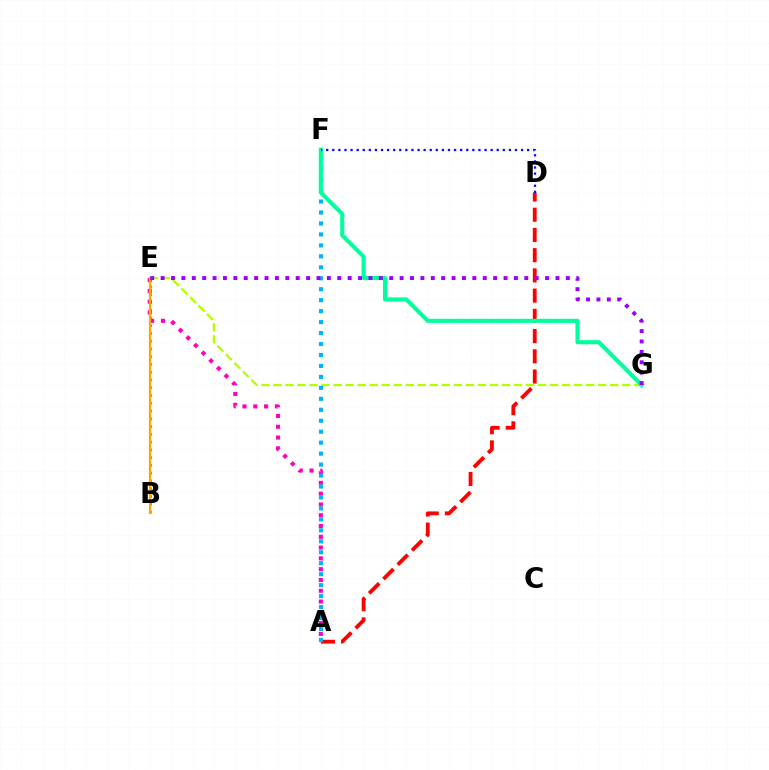{('A', 'D'): [{'color': '#ff0000', 'line_style': 'dashed', 'thickness': 2.75}], ('B', 'E'): [{'color': '#08ff00', 'line_style': 'dotted', 'thickness': 2.11}, {'color': '#ffa500', 'line_style': 'solid', 'thickness': 1.6}], ('A', 'E'): [{'color': '#ff00bd', 'line_style': 'dotted', 'thickness': 2.93}], ('E', 'G'): [{'color': '#b3ff00', 'line_style': 'dashed', 'thickness': 1.63}, {'color': '#9b00ff', 'line_style': 'dotted', 'thickness': 2.82}], ('A', 'F'): [{'color': '#00b5ff', 'line_style': 'dotted', 'thickness': 2.98}], ('F', 'G'): [{'color': '#00ff9d', 'line_style': 'solid', 'thickness': 2.95}], ('D', 'F'): [{'color': '#0010ff', 'line_style': 'dotted', 'thickness': 1.65}]}